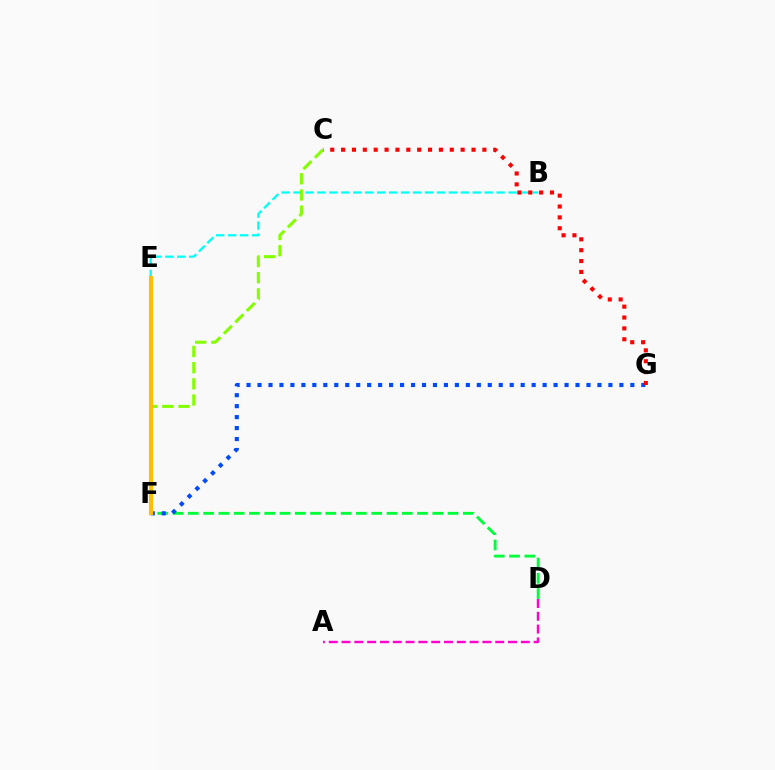{('D', 'F'): [{'color': '#00ff39', 'line_style': 'dashed', 'thickness': 2.08}], ('B', 'E'): [{'color': '#00fff6', 'line_style': 'dashed', 'thickness': 1.62}], ('A', 'D'): [{'color': '#ff00cf', 'line_style': 'dashed', 'thickness': 1.74}], ('C', 'F'): [{'color': '#84ff00', 'line_style': 'dashed', 'thickness': 2.2}], ('F', 'G'): [{'color': '#004bff', 'line_style': 'dotted', 'thickness': 2.98}], ('E', 'F'): [{'color': '#7200ff', 'line_style': 'dotted', 'thickness': 1.6}, {'color': '#ffbd00', 'line_style': 'solid', 'thickness': 2.96}], ('C', 'G'): [{'color': '#ff0000', 'line_style': 'dotted', 'thickness': 2.95}]}